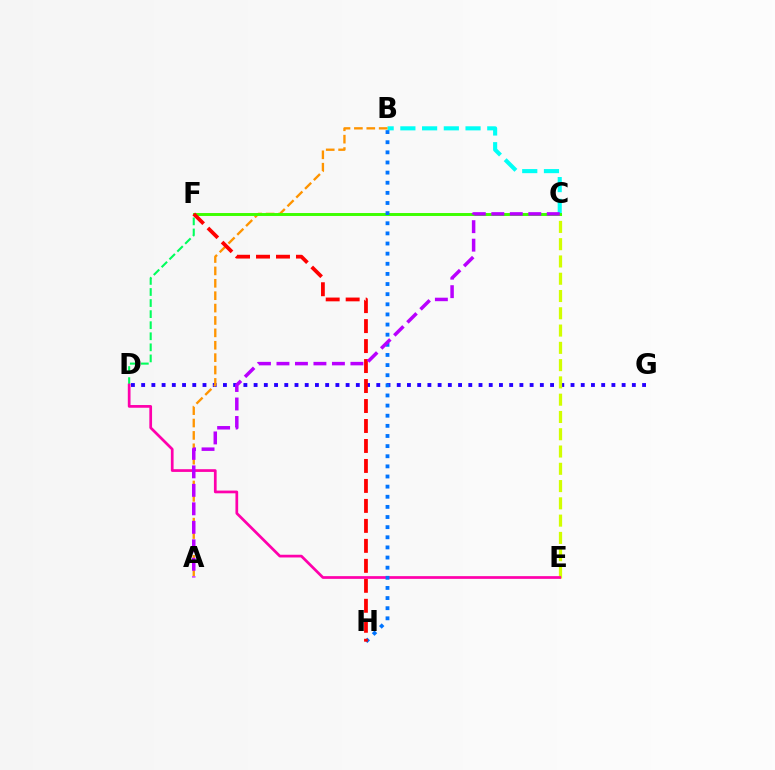{('B', 'C'): [{'color': '#00fff6', 'line_style': 'dashed', 'thickness': 2.95}], ('D', 'F'): [{'color': '#00ff5c', 'line_style': 'dashed', 'thickness': 1.5}], ('D', 'G'): [{'color': '#2500ff', 'line_style': 'dotted', 'thickness': 2.78}], ('C', 'E'): [{'color': '#d1ff00', 'line_style': 'dashed', 'thickness': 2.35}], ('A', 'B'): [{'color': '#ff9400', 'line_style': 'dashed', 'thickness': 1.68}], ('C', 'F'): [{'color': '#3dff00', 'line_style': 'solid', 'thickness': 2.12}], ('D', 'E'): [{'color': '#ff00ac', 'line_style': 'solid', 'thickness': 1.96}], ('B', 'H'): [{'color': '#0074ff', 'line_style': 'dotted', 'thickness': 2.75}], ('F', 'H'): [{'color': '#ff0000', 'line_style': 'dashed', 'thickness': 2.71}], ('A', 'C'): [{'color': '#b900ff', 'line_style': 'dashed', 'thickness': 2.51}]}